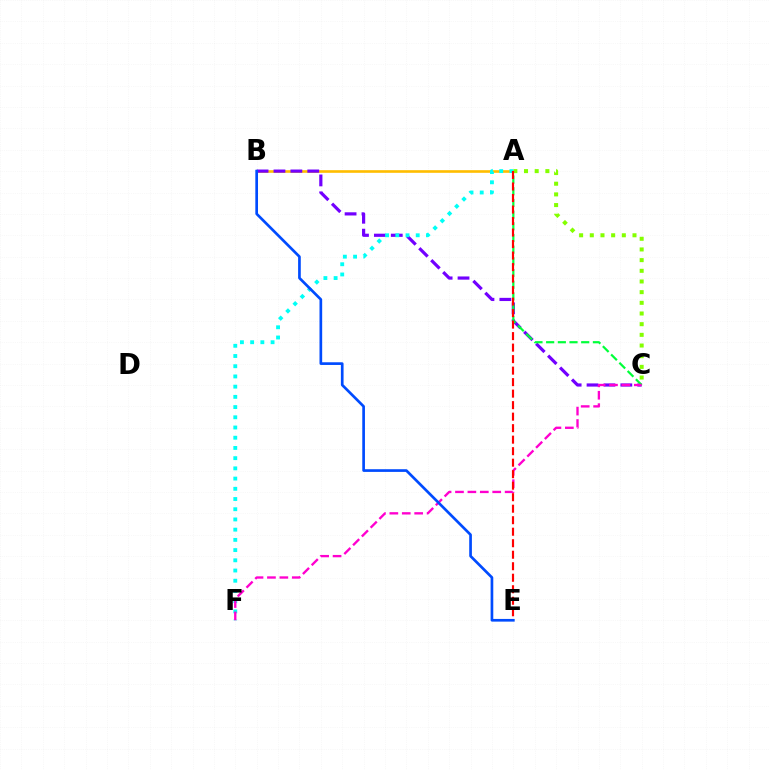{('A', 'B'): [{'color': '#ffbd00', 'line_style': 'solid', 'thickness': 1.89}], ('B', 'C'): [{'color': '#7200ff', 'line_style': 'dashed', 'thickness': 2.3}], ('A', 'C'): [{'color': '#00ff39', 'line_style': 'dashed', 'thickness': 1.59}, {'color': '#84ff00', 'line_style': 'dotted', 'thickness': 2.9}], ('A', 'F'): [{'color': '#00fff6', 'line_style': 'dotted', 'thickness': 2.78}], ('C', 'F'): [{'color': '#ff00cf', 'line_style': 'dashed', 'thickness': 1.69}], ('A', 'E'): [{'color': '#ff0000', 'line_style': 'dashed', 'thickness': 1.56}], ('B', 'E'): [{'color': '#004bff', 'line_style': 'solid', 'thickness': 1.93}]}